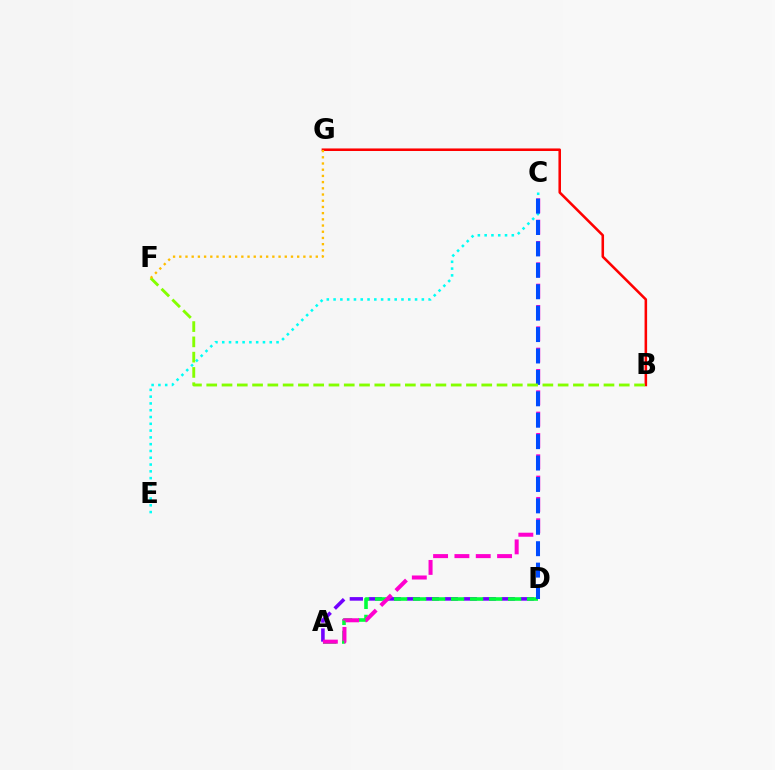{('A', 'D'): [{'color': '#7200ff', 'line_style': 'dashed', 'thickness': 2.58}, {'color': '#00ff39', 'line_style': 'dashed', 'thickness': 2.58}], ('A', 'C'): [{'color': '#ff00cf', 'line_style': 'dashed', 'thickness': 2.9}], ('C', 'E'): [{'color': '#00fff6', 'line_style': 'dotted', 'thickness': 1.84}], ('C', 'D'): [{'color': '#004bff', 'line_style': 'dashed', 'thickness': 2.91}], ('B', 'G'): [{'color': '#ff0000', 'line_style': 'solid', 'thickness': 1.84}], ('B', 'F'): [{'color': '#84ff00', 'line_style': 'dashed', 'thickness': 2.08}], ('F', 'G'): [{'color': '#ffbd00', 'line_style': 'dotted', 'thickness': 1.69}]}